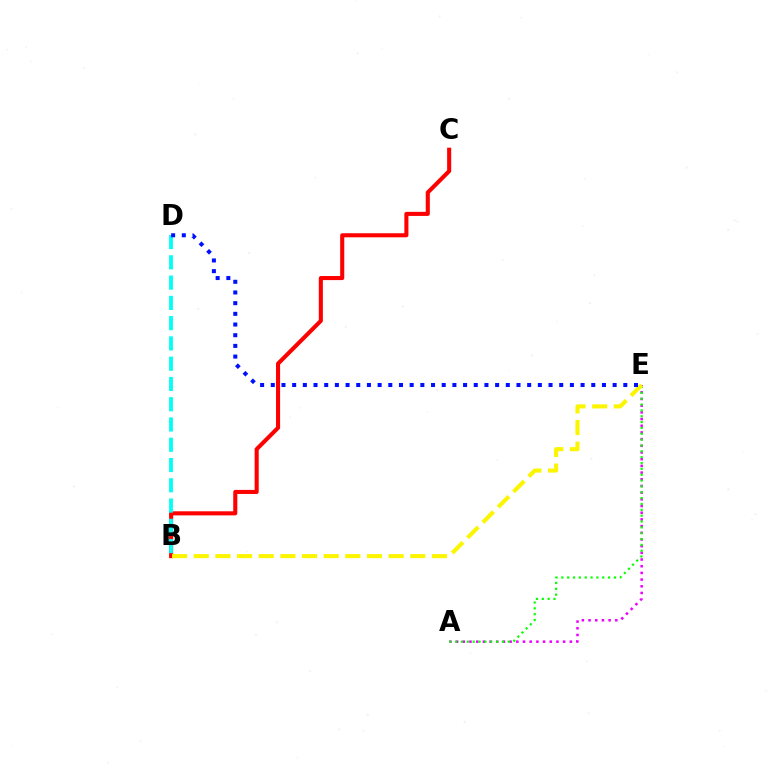{('A', 'E'): [{'color': '#ee00ff', 'line_style': 'dotted', 'thickness': 1.82}, {'color': '#08ff00', 'line_style': 'dotted', 'thickness': 1.59}], ('B', 'C'): [{'color': '#ff0000', 'line_style': 'solid', 'thickness': 2.93}], ('B', 'D'): [{'color': '#00fff6', 'line_style': 'dashed', 'thickness': 2.75}], ('B', 'E'): [{'color': '#fcf500', 'line_style': 'dashed', 'thickness': 2.94}], ('D', 'E'): [{'color': '#0010ff', 'line_style': 'dotted', 'thickness': 2.9}]}